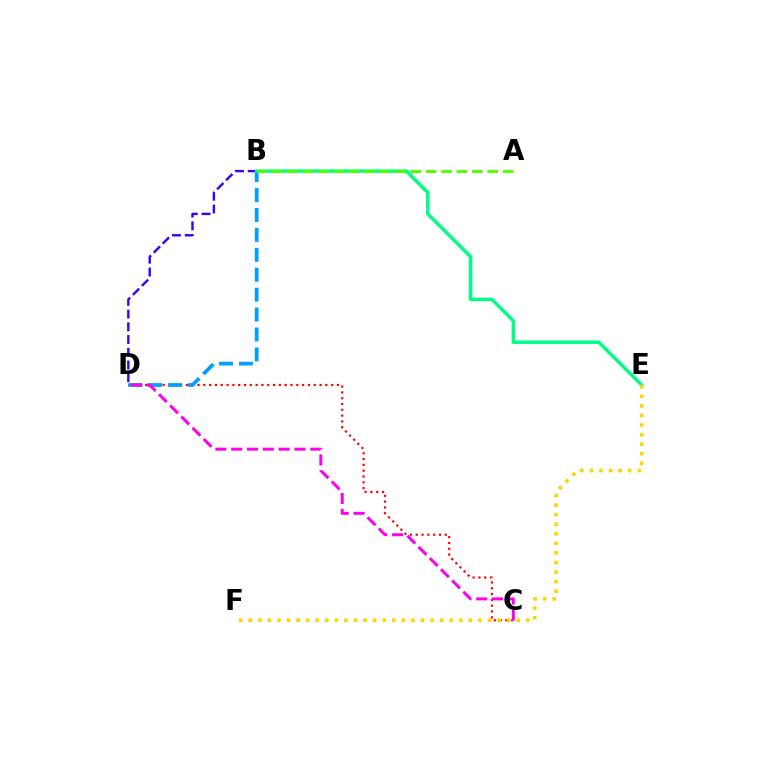{('C', 'D'): [{'color': '#ff0000', 'line_style': 'dotted', 'thickness': 1.58}, {'color': '#ff00ed', 'line_style': 'dashed', 'thickness': 2.15}], ('B', 'D'): [{'color': '#009eff', 'line_style': 'dashed', 'thickness': 2.71}, {'color': '#3700ff', 'line_style': 'dashed', 'thickness': 1.73}], ('B', 'E'): [{'color': '#00ff86', 'line_style': 'solid', 'thickness': 2.51}], ('E', 'F'): [{'color': '#ffd500', 'line_style': 'dotted', 'thickness': 2.6}], ('A', 'B'): [{'color': '#4fff00', 'line_style': 'dashed', 'thickness': 2.09}]}